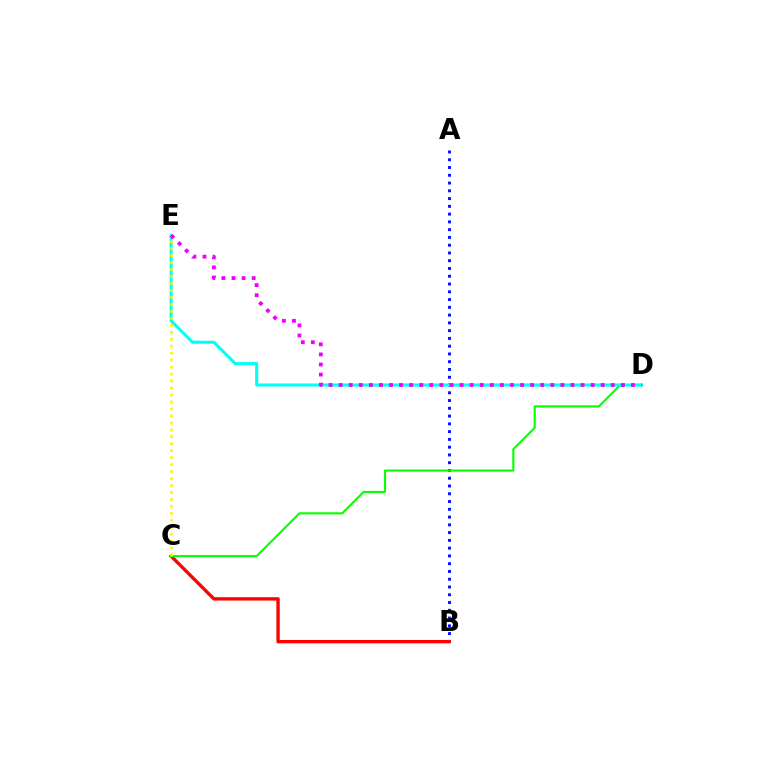{('A', 'B'): [{'color': '#0010ff', 'line_style': 'dotted', 'thickness': 2.11}], ('B', 'C'): [{'color': '#ff0000', 'line_style': 'solid', 'thickness': 2.42}], ('C', 'D'): [{'color': '#08ff00', 'line_style': 'solid', 'thickness': 1.52}], ('D', 'E'): [{'color': '#00fff6', 'line_style': 'solid', 'thickness': 2.2}, {'color': '#ee00ff', 'line_style': 'dotted', 'thickness': 2.74}], ('C', 'E'): [{'color': '#fcf500', 'line_style': 'dotted', 'thickness': 1.89}]}